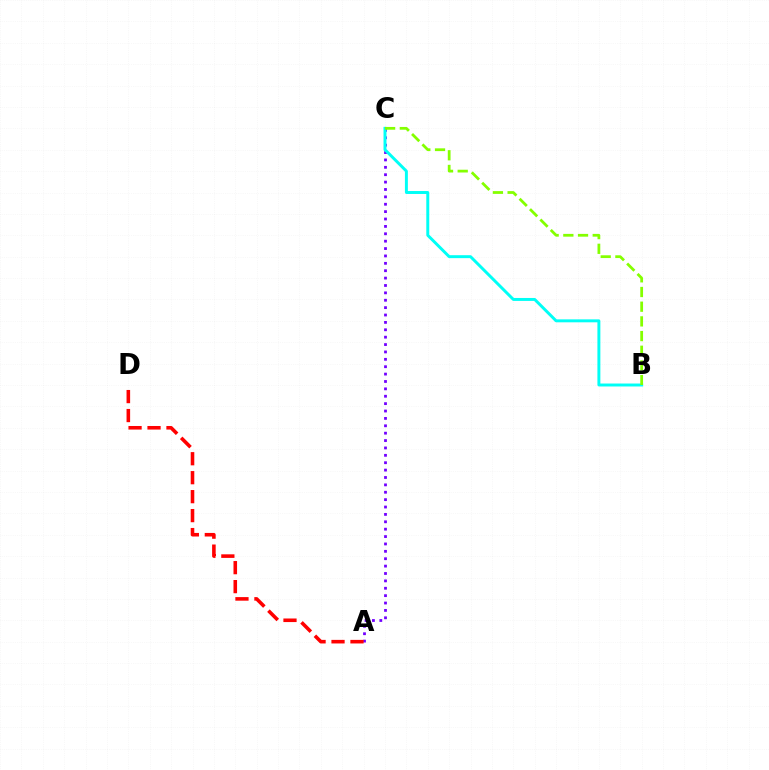{('A', 'C'): [{'color': '#7200ff', 'line_style': 'dotted', 'thickness': 2.01}], ('B', 'C'): [{'color': '#00fff6', 'line_style': 'solid', 'thickness': 2.13}, {'color': '#84ff00', 'line_style': 'dashed', 'thickness': 2.0}], ('A', 'D'): [{'color': '#ff0000', 'line_style': 'dashed', 'thickness': 2.58}]}